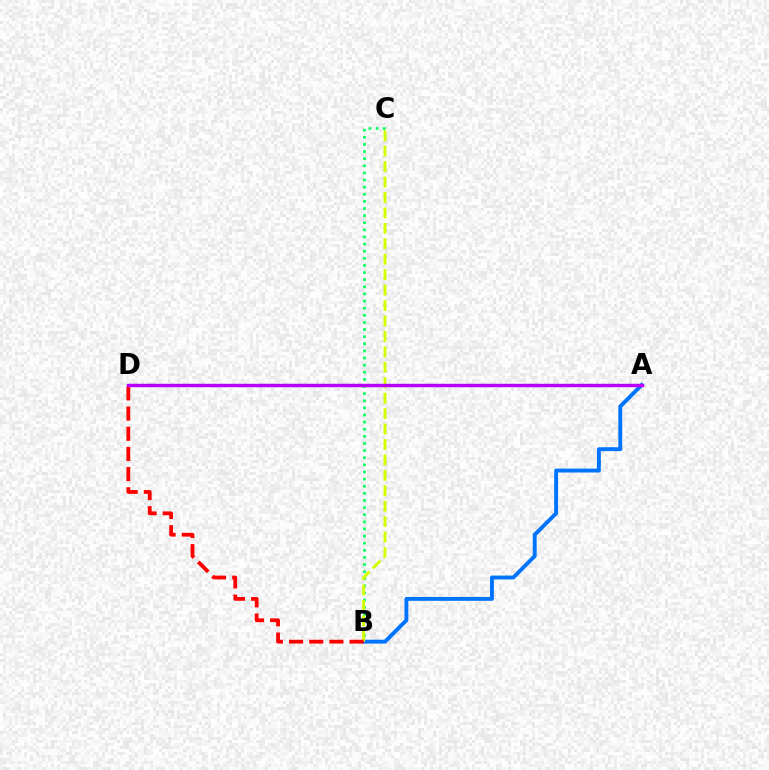{('B', 'C'): [{'color': '#00ff5c', 'line_style': 'dotted', 'thickness': 1.93}, {'color': '#d1ff00', 'line_style': 'dashed', 'thickness': 2.1}], ('A', 'B'): [{'color': '#0074ff', 'line_style': 'solid', 'thickness': 2.8}], ('B', 'D'): [{'color': '#ff0000', 'line_style': 'dashed', 'thickness': 2.74}], ('A', 'D'): [{'color': '#b900ff', 'line_style': 'solid', 'thickness': 2.47}]}